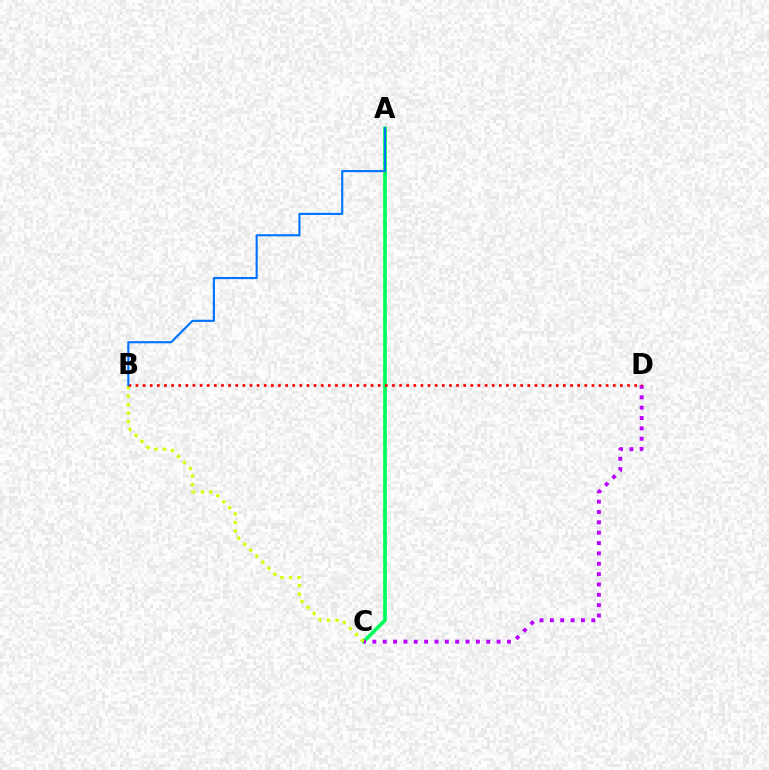{('A', 'C'): [{'color': '#00ff5c', 'line_style': 'solid', 'thickness': 2.67}], ('C', 'D'): [{'color': '#b900ff', 'line_style': 'dotted', 'thickness': 2.81}], ('B', 'C'): [{'color': '#d1ff00', 'line_style': 'dotted', 'thickness': 2.31}], ('B', 'D'): [{'color': '#ff0000', 'line_style': 'dotted', 'thickness': 1.94}], ('A', 'B'): [{'color': '#0074ff', 'line_style': 'solid', 'thickness': 1.54}]}